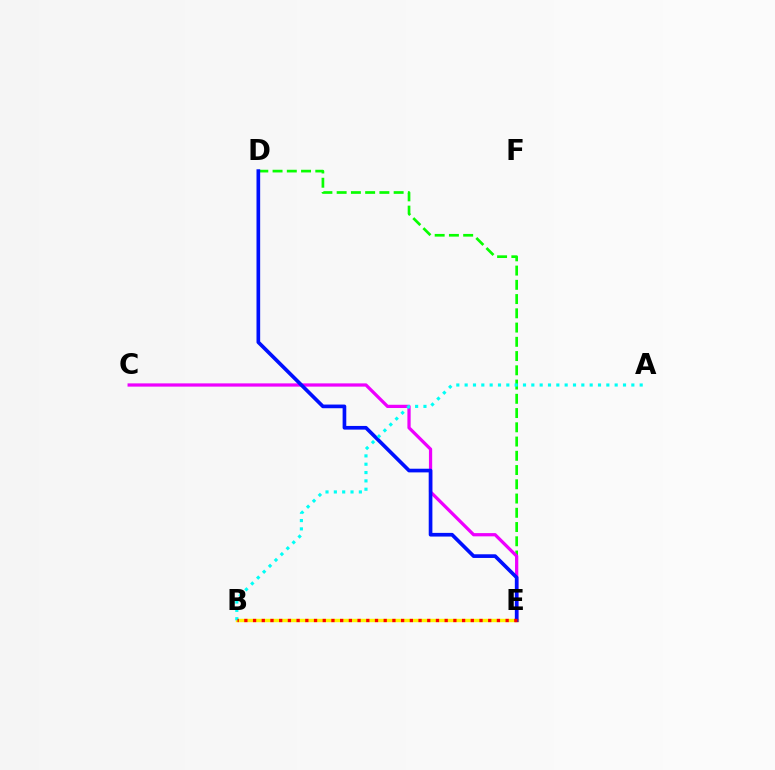{('D', 'E'): [{'color': '#08ff00', 'line_style': 'dashed', 'thickness': 1.94}, {'color': '#0010ff', 'line_style': 'solid', 'thickness': 2.64}], ('B', 'E'): [{'color': '#fcf500', 'line_style': 'solid', 'thickness': 2.45}, {'color': '#ff0000', 'line_style': 'dotted', 'thickness': 2.37}], ('C', 'E'): [{'color': '#ee00ff', 'line_style': 'solid', 'thickness': 2.34}], ('A', 'B'): [{'color': '#00fff6', 'line_style': 'dotted', 'thickness': 2.26}]}